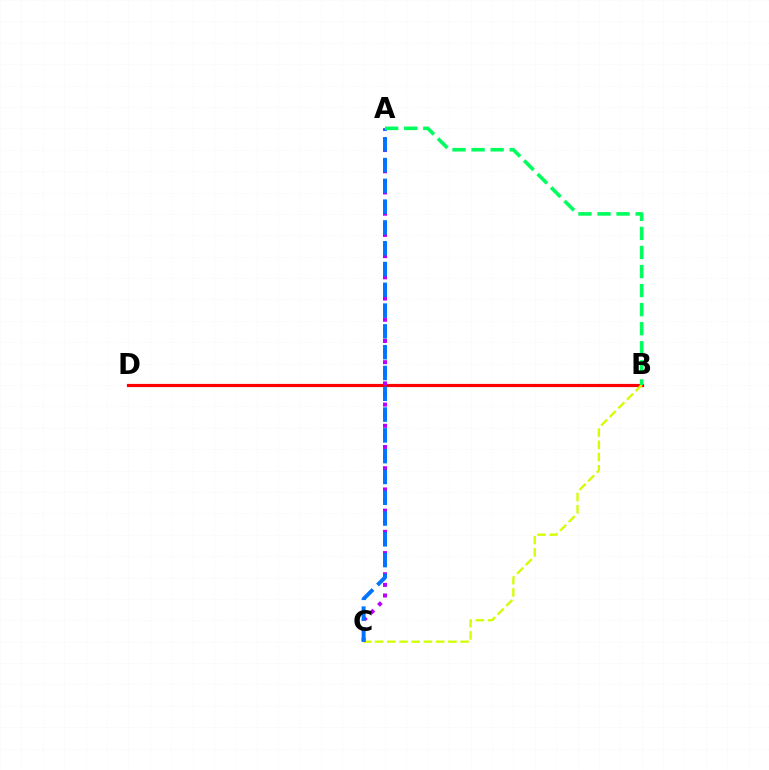{('B', 'D'): [{'color': '#ff0000', 'line_style': 'solid', 'thickness': 2.29}], ('B', 'C'): [{'color': '#d1ff00', 'line_style': 'dashed', 'thickness': 1.66}], ('A', 'C'): [{'color': '#b900ff', 'line_style': 'dotted', 'thickness': 2.88}, {'color': '#0074ff', 'line_style': 'dashed', 'thickness': 2.82}], ('A', 'B'): [{'color': '#00ff5c', 'line_style': 'dashed', 'thickness': 2.59}]}